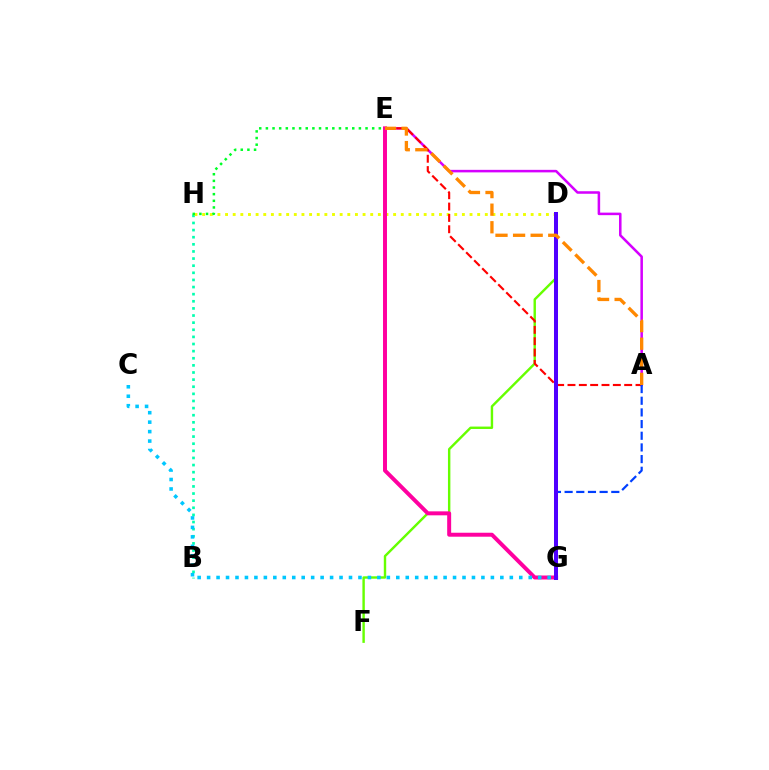{('A', 'E'): [{'color': '#d600ff', 'line_style': 'solid', 'thickness': 1.83}, {'color': '#ff0000', 'line_style': 'dashed', 'thickness': 1.54}, {'color': '#ff8800', 'line_style': 'dashed', 'thickness': 2.39}], ('B', 'H'): [{'color': '#00ffaf', 'line_style': 'dotted', 'thickness': 1.93}], ('D', 'F'): [{'color': '#66ff00', 'line_style': 'solid', 'thickness': 1.74}], ('D', 'H'): [{'color': '#eeff00', 'line_style': 'dotted', 'thickness': 2.08}], ('E', 'G'): [{'color': '#ff00a0', 'line_style': 'solid', 'thickness': 2.86}], ('A', 'G'): [{'color': '#003fff', 'line_style': 'dashed', 'thickness': 1.59}], ('E', 'H'): [{'color': '#00ff27', 'line_style': 'dotted', 'thickness': 1.81}], ('D', 'G'): [{'color': '#4f00ff', 'line_style': 'solid', 'thickness': 2.88}], ('C', 'G'): [{'color': '#00c7ff', 'line_style': 'dotted', 'thickness': 2.57}]}